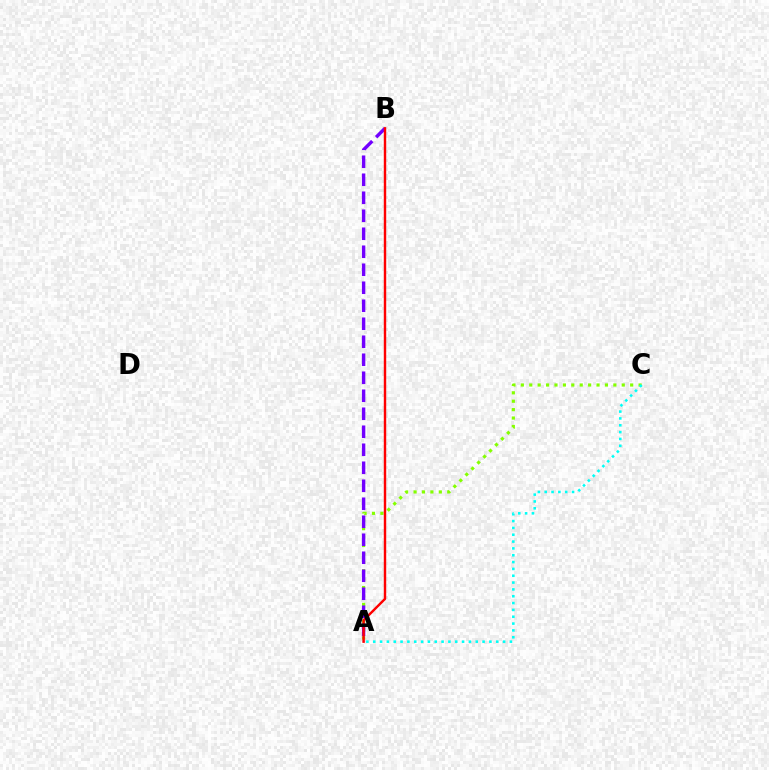{('A', 'C'): [{'color': '#84ff00', 'line_style': 'dotted', 'thickness': 2.28}, {'color': '#00fff6', 'line_style': 'dotted', 'thickness': 1.86}], ('A', 'B'): [{'color': '#7200ff', 'line_style': 'dashed', 'thickness': 2.45}, {'color': '#ff0000', 'line_style': 'solid', 'thickness': 1.75}]}